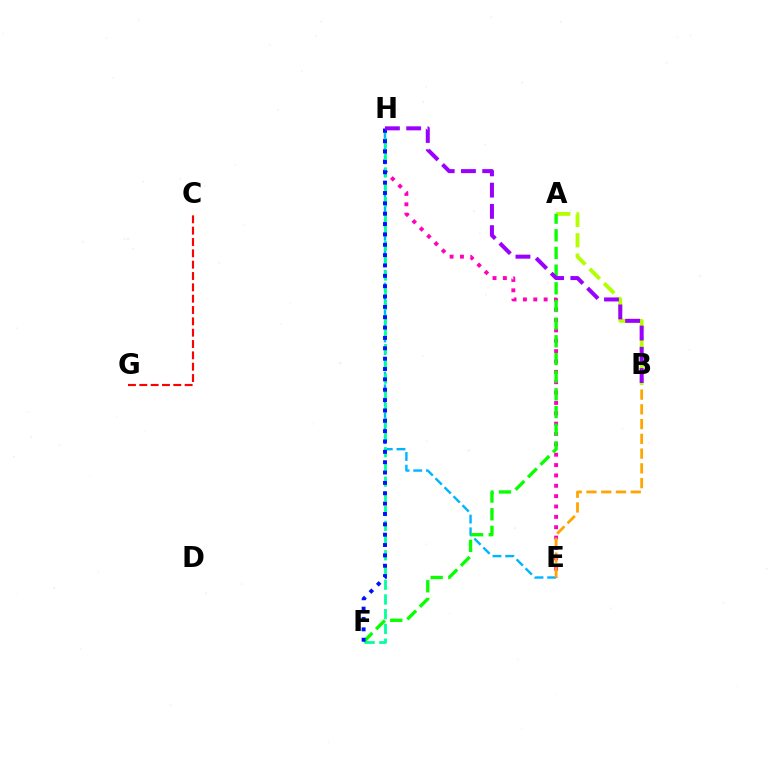{('E', 'H'): [{'color': '#ff00bd', 'line_style': 'dotted', 'thickness': 2.81}, {'color': '#00b5ff', 'line_style': 'dashed', 'thickness': 1.73}], ('C', 'G'): [{'color': '#ff0000', 'line_style': 'dashed', 'thickness': 1.54}], ('A', 'B'): [{'color': '#b3ff00', 'line_style': 'dashed', 'thickness': 2.77}], ('F', 'H'): [{'color': '#00ff9d', 'line_style': 'dashed', 'thickness': 2.0}, {'color': '#0010ff', 'line_style': 'dotted', 'thickness': 2.81}], ('A', 'F'): [{'color': '#08ff00', 'line_style': 'dashed', 'thickness': 2.4}], ('B', 'H'): [{'color': '#9b00ff', 'line_style': 'dashed', 'thickness': 2.89}], ('B', 'E'): [{'color': '#ffa500', 'line_style': 'dashed', 'thickness': 2.0}]}